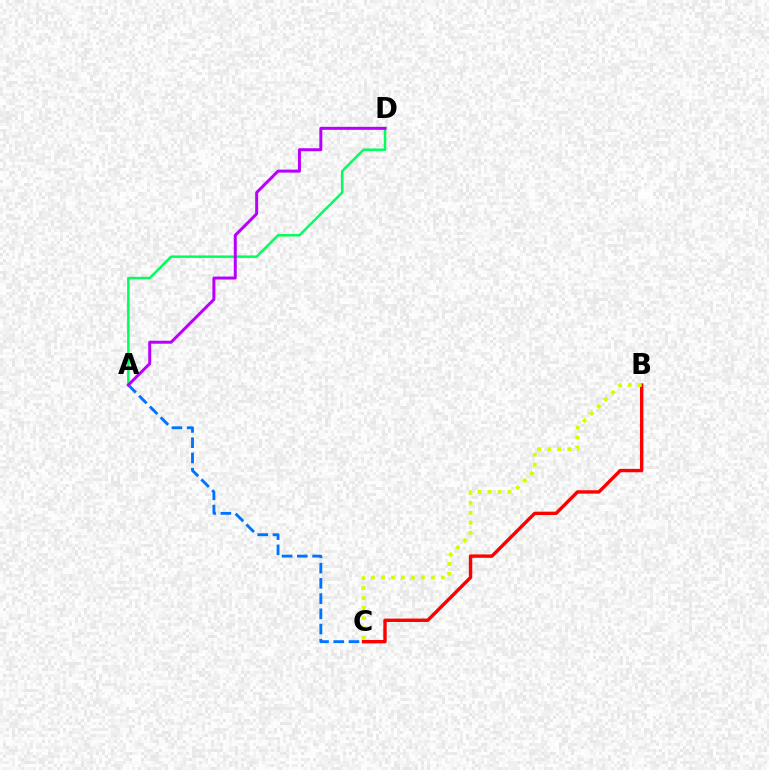{('A', 'C'): [{'color': '#0074ff', 'line_style': 'dashed', 'thickness': 2.07}], ('A', 'D'): [{'color': '#00ff5c', 'line_style': 'solid', 'thickness': 1.78}, {'color': '#b900ff', 'line_style': 'solid', 'thickness': 2.15}], ('B', 'C'): [{'color': '#ff0000', 'line_style': 'solid', 'thickness': 2.44}, {'color': '#d1ff00', 'line_style': 'dotted', 'thickness': 2.71}]}